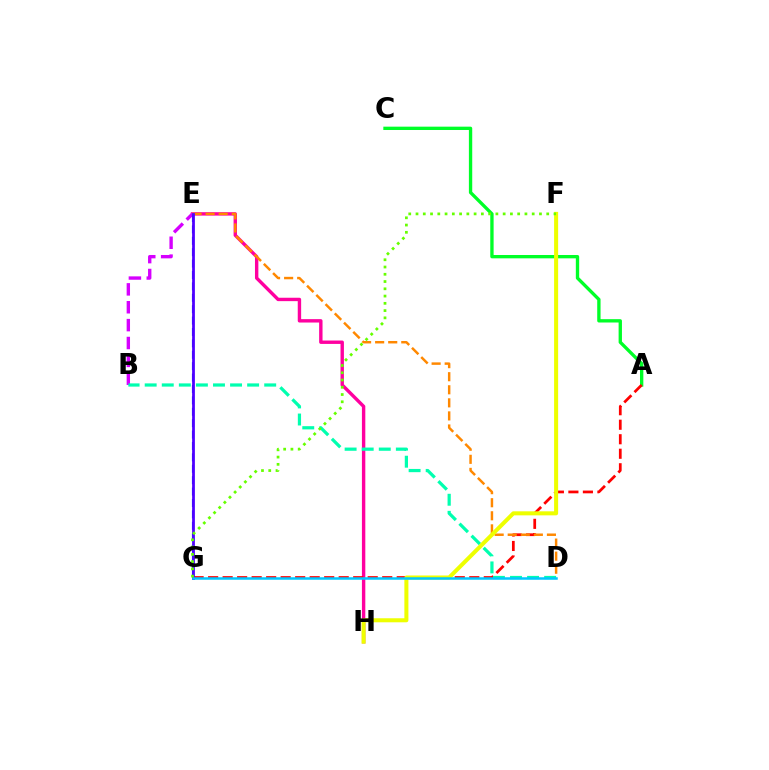{('E', 'H'): [{'color': '#ff00a0', 'line_style': 'solid', 'thickness': 2.44}], ('A', 'C'): [{'color': '#00ff27', 'line_style': 'solid', 'thickness': 2.41}], ('B', 'E'): [{'color': '#d600ff', 'line_style': 'dashed', 'thickness': 2.43}], ('A', 'G'): [{'color': '#ff0000', 'line_style': 'dashed', 'thickness': 1.97}], ('E', 'G'): [{'color': '#003fff', 'line_style': 'dashed', 'thickness': 1.55}, {'color': '#4f00ff', 'line_style': 'solid', 'thickness': 1.99}], ('D', 'E'): [{'color': '#ff8800', 'line_style': 'dashed', 'thickness': 1.78}], ('B', 'D'): [{'color': '#00ffaf', 'line_style': 'dashed', 'thickness': 2.32}], ('F', 'H'): [{'color': '#eeff00', 'line_style': 'solid', 'thickness': 2.91}], ('D', 'G'): [{'color': '#00c7ff', 'line_style': 'solid', 'thickness': 1.8}], ('F', 'G'): [{'color': '#66ff00', 'line_style': 'dotted', 'thickness': 1.97}]}